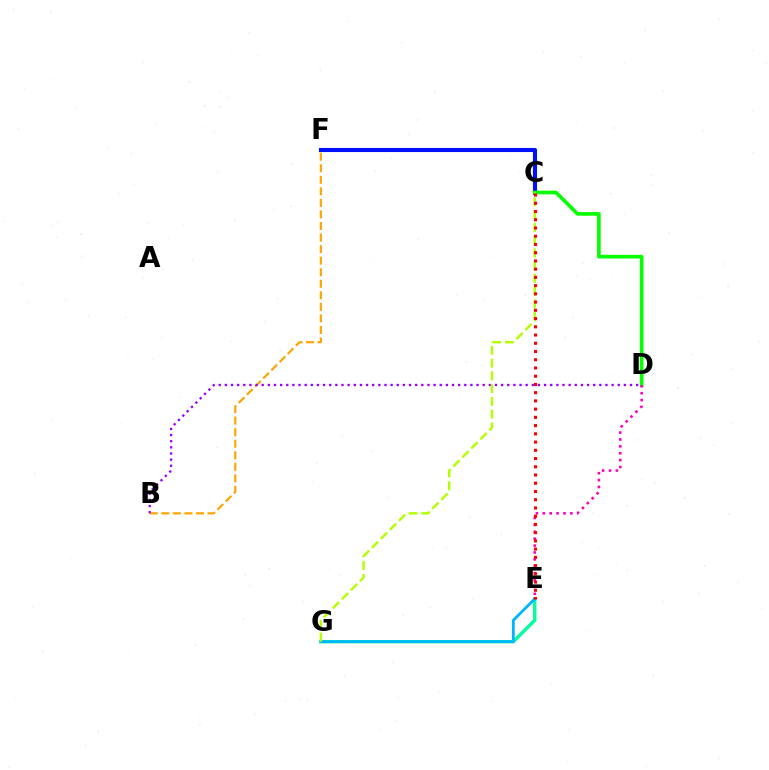{('E', 'G'): [{'color': '#00ff9d', 'line_style': 'solid', 'thickness': 2.43}, {'color': '#00b5ff', 'line_style': 'solid', 'thickness': 2.02}], ('C', 'F'): [{'color': '#0010ff', 'line_style': 'solid', 'thickness': 2.95}], ('C', 'D'): [{'color': '#08ff00', 'line_style': 'solid', 'thickness': 2.63}], ('D', 'E'): [{'color': '#ff00bd', 'line_style': 'dotted', 'thickness': 1.87}], ('B', 'F'): [{'color': '#ffa500', 'line_style': 'dashed', 'thickness': 1.57}], ('B', 'D'): [{'color': '#9b00ff', 'line_style': 'dotted', 'thickness': 1.67}], ('C', 'G'): [{'color': '#b3ff00', 'line_style': 'dashed', 'thickness': 1.73}], ('C', 'E'): [{'color': '#ff0000', 'line_style': 'dotted', 'thickness': 2.24}]}